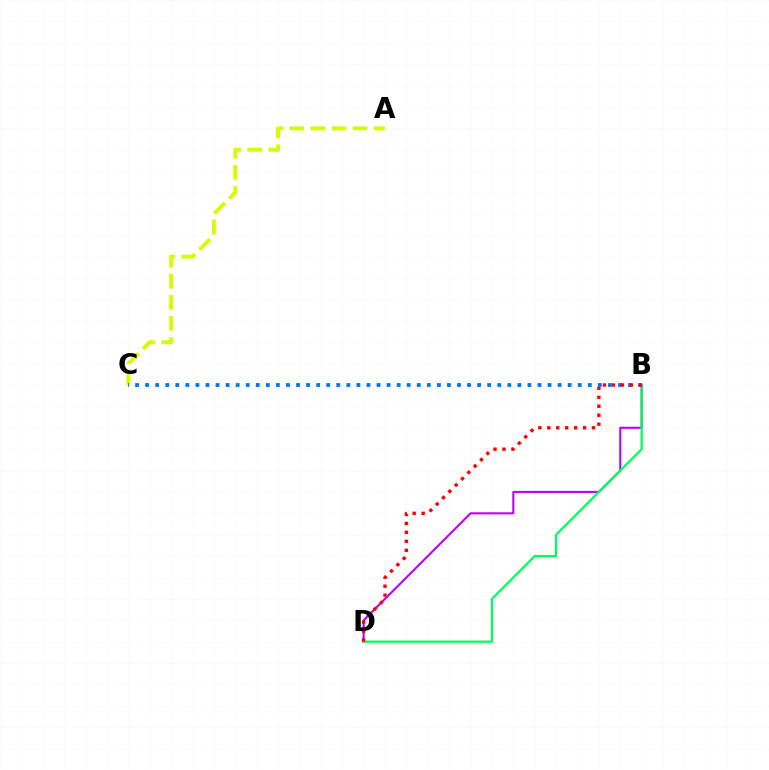{('A', 'C'): [{'color': '#d1ff00', 'line_style': 'dashed', 'thickness': 2.87}], ('B', 'D'): [{'color': '#b900ff', 'line_style': 'solid', 'thickness': 1.51}, {'color': '#00ff5c', 'line_style': 'solid', 'thickness': 1.61}, {'color': '#ff0000', 'line_style': 'dotted', 'thickness': 2.43}], ('B', 'C'): [{'color': '#0074ff', 'line_style': 'dotted', 'thickness': 2.73}]}